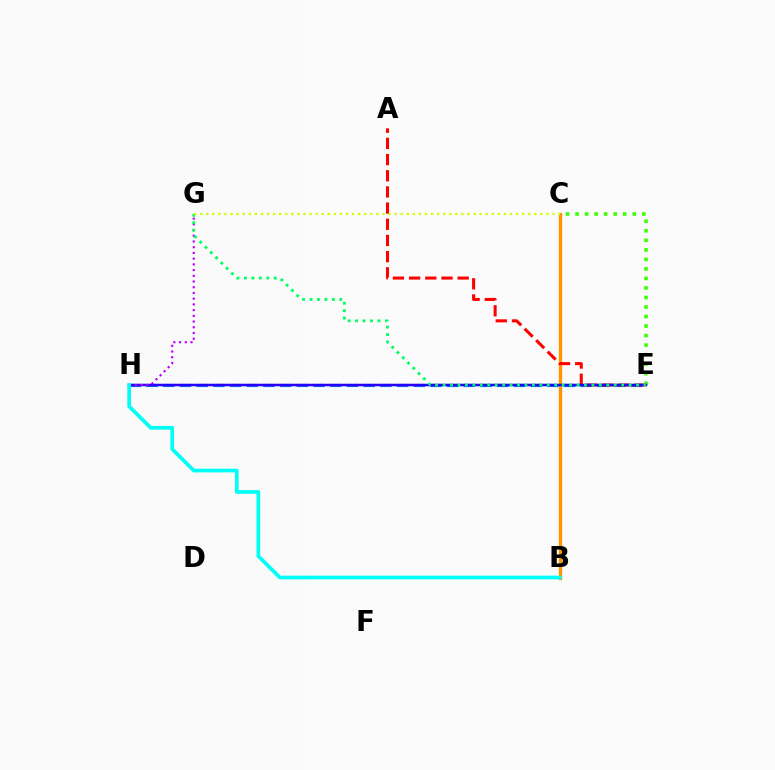{('E', 'H'): [{'color': '#0074ff', 'line_style': 'dashed', 'thickness': 2.27}, {'color': '#ff00ac', 'line_style': 'dotted', 'thickness': 1.51}, {'color': '#2500ff', 'line_style': 'solid', 'thickness': 1.78}], ('B', 'C'): [{'color': '#ff9400', 'line_style': 'solid', 'thickness': 2.4}], ('A', 'E'): [{'color': '#ff0000', 'line_style': 'dashed', 'thickness': 2.2}], ('C', 'E'): [{'color': '#3dff00', 'line_style': 'dotted', 'thickness': 2.59}], ('G', 'H'): [{'color': '#b900ff', 'line_style': 'dotted', 'thickness': 1.55}], ('E', 'G'): [{'color': '#00ff5c', 'line_style': 'dotted', 'thickness': 2.02}], ('B', 'H'): [{'color': '#00fff6', 'line_style': 'solid', 'thickness': 2.66}], ('C', 'G'): [{'color': '#d1ff00', 'line_style': 'dotted', 'thickness': 1.65}]}